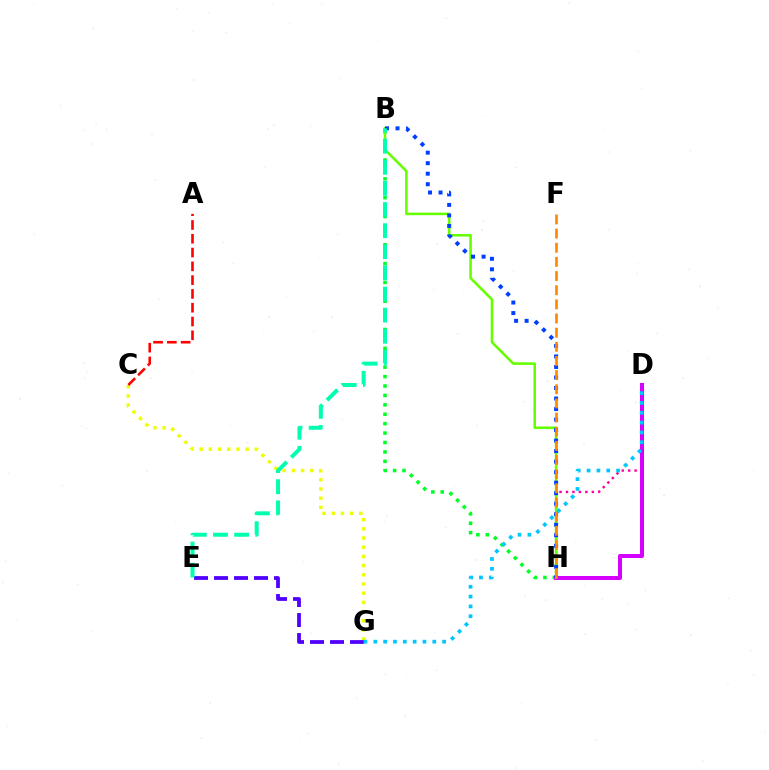{('D', 'H'): [{'color': '#ff00a0', 'line_style': 'dotted', 'thickness': 1.75}, {'color': '#d600ff', 'line_style': 'solid', 'thickness': 2.89}], ('B', 'H'): [{'color': '#00ff27', 'line_style': 'dotted', 'thickness': 2.56}, {'color': '#66ff00', 'line_style': 'solid', 'thickness': 1.86}, {'color': '#003fff', 'line_style': 'dotted', 'thickness': 2.86}], ('C', 'G'): [{'color': '#eeff00', 'line_style': 'dotted', 'thickness': 2.5}], ('E', 'G'): [{'color': '#4f00ff', 'line_style': 'dashed', 'thickness': 2.72}], ('D', 'G'): [{'color': '#00c7ff', 'line_style': 'dotted', 'thickness': 2.67}], ('A', 'C'): [{'color': '#ff0000', 'line_style': 'dashed', 'thickness': 1.87}], ('F', 'H'): [{'color': '#ff8800', 'line_style': 'dashed', 'thickness': 1.92}], ('B', 'E'): [{'color': '#00ffaf', 'line_style': 'dashed', 'thickness': 2.87}]}